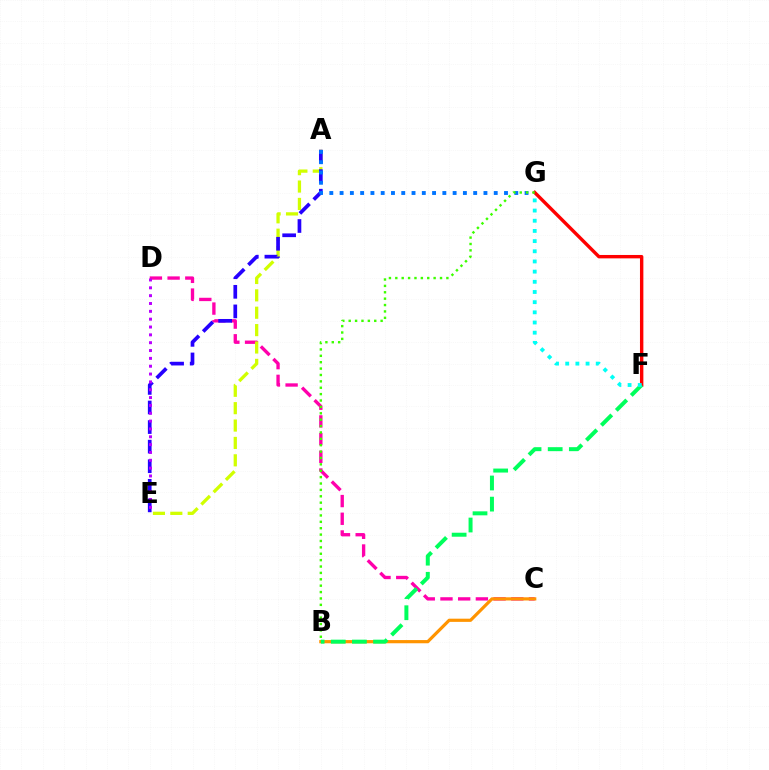{('C', 'D'): [{'color': '#ff00ac', 'line_style': 'dashed', 'thickness': 2.4}], ('B', 'C'): [{'color': '#ff9400', 'line_style': 'solid', 'thickness': 2.3}], ('A', 'E'): [{'color': '#d1ff00', 'line_style': 'dashed', 'thickness': 2.36}, {'color': '#2500ff', 'line_style': 'dashed', 'thickness': 2.66}], ('F', 'G'): [{'color': '#ff0000', 'line_style': 'solid', 'thickness': 2.45}, {'color': '#00fff6', 'line_style': 'dotted', 'thickness': 2.76}], ('A', 'G'): [{'color': '#0074ff', 'line_style': 'dotted', 'thickness': 2.79}], ('B', 'F'): [{'color': '#00ff5c', 'line_style': 'dashed', 'thickness': 2.87}], ('B', 'G'): [{'color': '#3dff00', 'line_style': 'dotted', 'thickness': 1.73}], ('D', 'E'): [{'color': '#b900ff', 'line_style': 'dotted', 'thickness': 2.13}]}